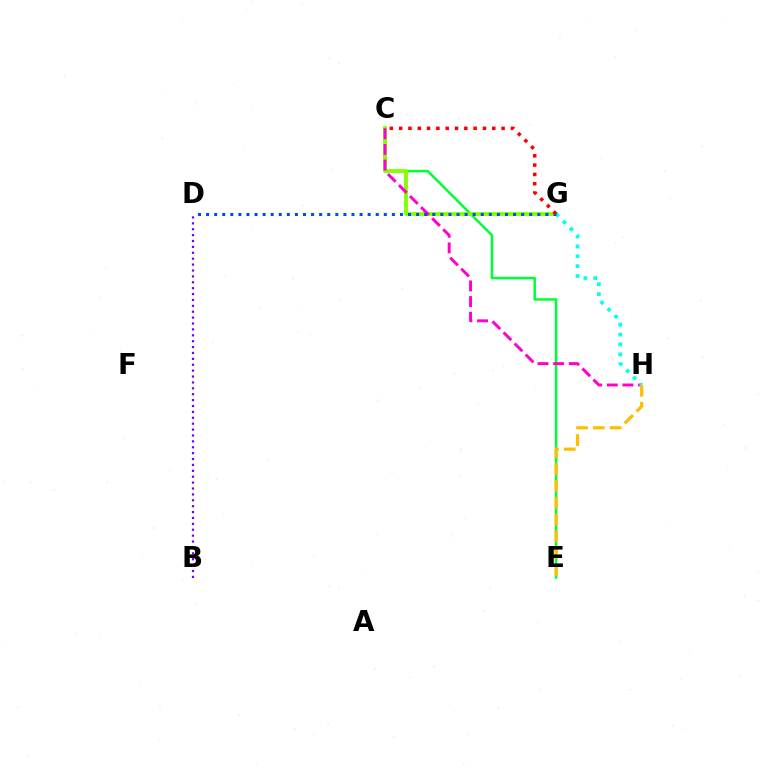{('C', 'E'): [{'color': '#00ff39', 'line_style': 'solid', 'thickness': 1.82}], ('C', 'G'): [{'color': '#84ff00', 'line_style': 'solid', 'thickness': 2.77}, {'color': '#ff0000', 'line_style': 'dotted', 'thickness': 2.53}], ('C', 'H'): [{'color': '#ff00cf', 'line_style': 'dashed', 'thickness': 2.12}], ('G', 'H'): [{'color': '#00fff6', 'line_style': 'dotted', 'thickness': 2.68}], ('E', 'H'): [{'color': '#ffbd00', 'line_style': 'dashed', 'thickness': 2.28}], ('D', 'G'): [{'color': '#004bff', 'line_style': 'dotted', 'thickness': 2.2}], ('B', 'D'): [{'color': '#7200ff', 'line_style': 'dotted', 'thickness': 1.6}]}